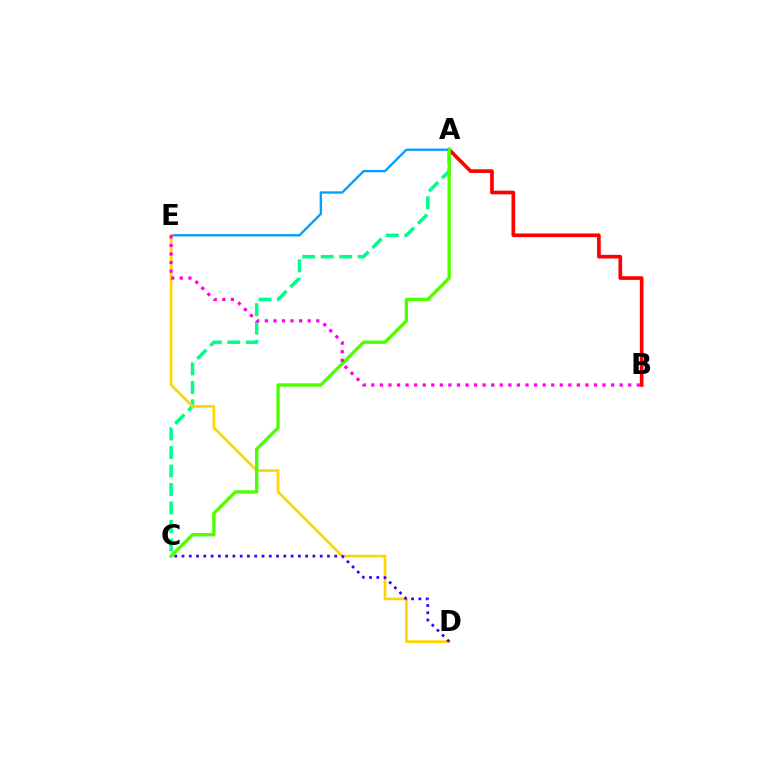{('A', 'C'): [{'color': '#00ff86', 'line_style': 'dashed', 'thickness': 2.51}, {'color': '#4fff00', 'line_style': 'solid', 'thickness': 2.43}], ('A', 'E'): [{'color': '#009eff', 'line_style': 'solid', 'thickness': 1.67}], ('D', 'E'): [{'color': '#ffd500', 'line_style': 'solid', 'thickness': 1.94}], ('C', 'D'): [{'color': '#3700ff', 'line_style': 'dotted', 'thickness': 1.98}], ('A', 'B'): [{'color': '#ff0000', 'line_style': 'solid', 'thickness': 2.63}], ('B', 'E'): [{'color': '#ff00ed', 'line_style': 'dotted', 'thickness': 2.33}]}